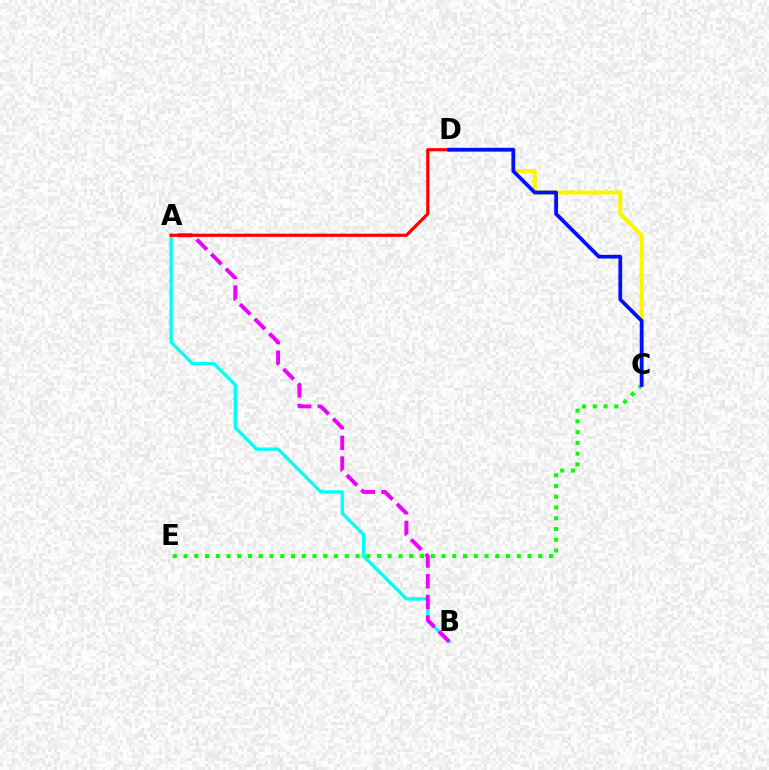{('A', 'B'): [{'color': '#00fff6', 'line_style': 'solid', 'thickness': 2.38}, {'color': '#ee00ff', 'line_style': 'dashed', 'thickness': 2.81}], ('C', 'E'): [{'color': '#08ff00', 'line_style': 'dotted', 'thickness': 2.92}], ('C', 'D'): [{'color': '#fcf500', 'line_style': 'solid', 'thickness': 2.95}, {'color': '#0010ff', 'line_style': 'solid', 'thickness': 2.7}], ('A', 'D'): [{'color': '#ff0000', 'line_style': 'solid', 'thickness': 2.27}]}